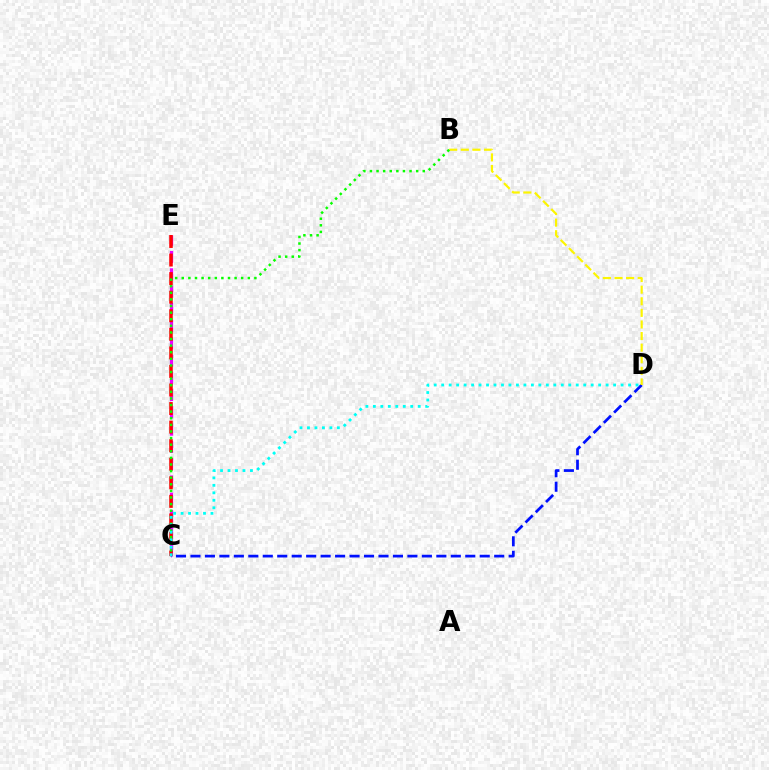{('C', 'E'): [{'color': '#ee00ff', 'line_style': 'dashed', 'thickness': 2.34}, {'color': '#ff0000', 'line_style': 'dashed', 'thickness': 2.52}], ('C', 'D'): [{'color': '#0010ff', 'line_style': 'dashed', 'thickness': 1.96}, {'color': '#00fff6', 'line_style': 'dotted', 'thickness': 2.03}], ('B', 'D'): [{'color': '#fcf500', 'line_style': 'dashed', 'thickness': 1.58}], ('B', 'C'): [{'color': '#08ff00', 'line_style': 'dotted', 'thickness': 1.79}]}